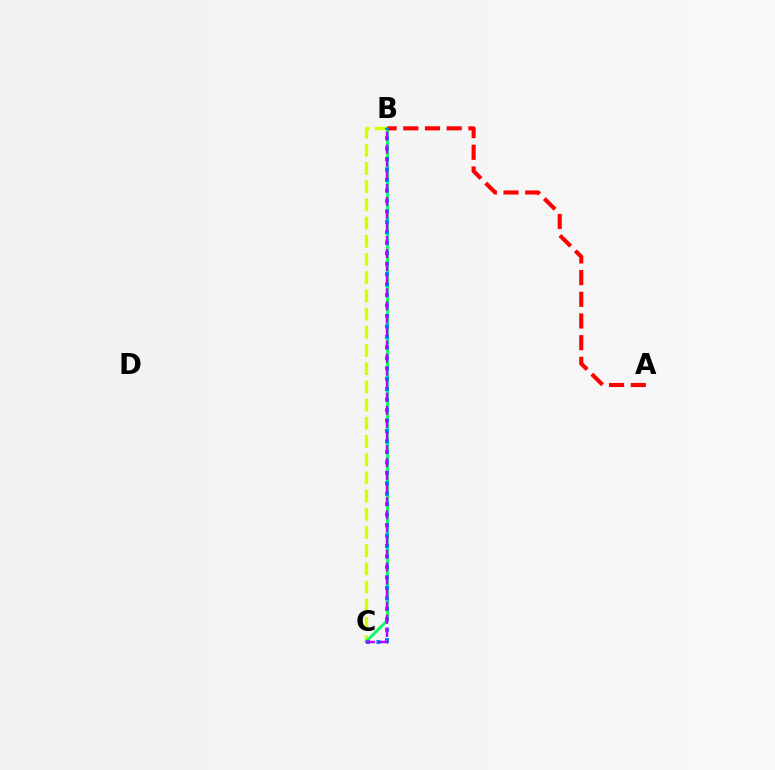{('B', 'C'): [{'color': '#d1ff00', 'line_style': 'dashed', 'thickness': 2.47}, {'color': '#00ff5c', 'line_style': 'solid', 'thickness': 2.01}, {'color': '#0074ff', 'line_style': 'dotted', 'thickness': 2.84}, {'color': '#b900ff', 'line_style': 'dashed', 'thickness': 1.77}], ('A', 'B'): [{'color': '#ff0000', 'line_style': 'dashed', 'thickness': 2.95}]}